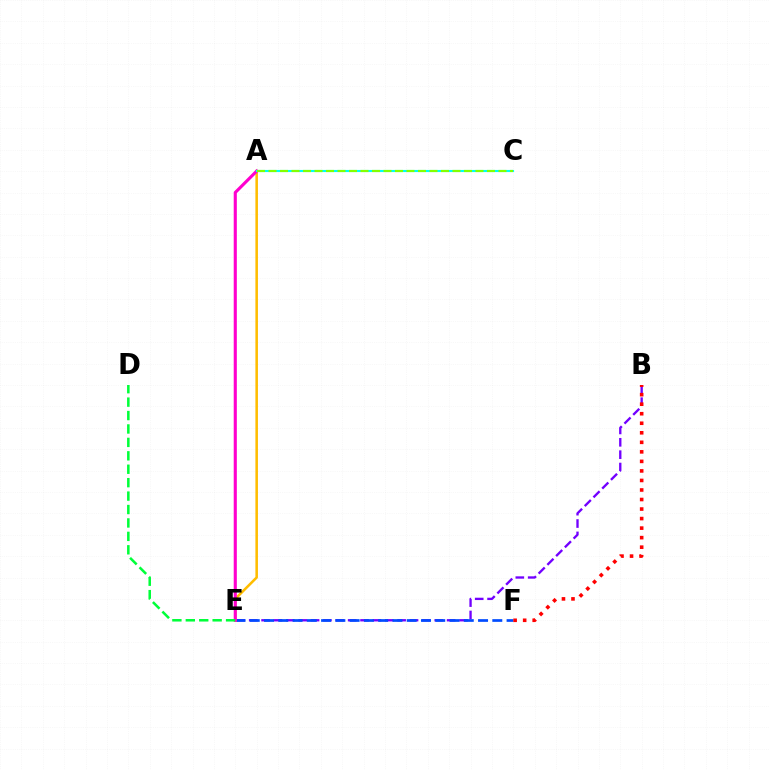{('B', 'E'): [{'color': '#7200ff', 'line_style': 'dashed', 'thickness': 1.68}], ('E', 'F'): [{'color': '#004bff', 'line_style': 'dashed', 'thickness': 1.94}], ('A', 'E'): [{'color': '#ffbd00', 'line_style': 'solid', 'thickness': 1.84}, {'color': '#ff00cf', 'line_style': 'solid', 'thickness': 2.24}], ('D', 'E'): [{'color': '#00ff39', 'line_style': 'dashed', 'thickness': 1.82}], ('A', 'C'): [{'color': '#00fff6', 'line_style': 'solid', 'thickness': 1.52}, {'color': '#84ff00', 'line_style': 'dashed', 'thickness': 1.56}], ('B', 'F'): [{'color': '#ff0000', 'line_style': 'dotted', 'thickness': 2.59}]}